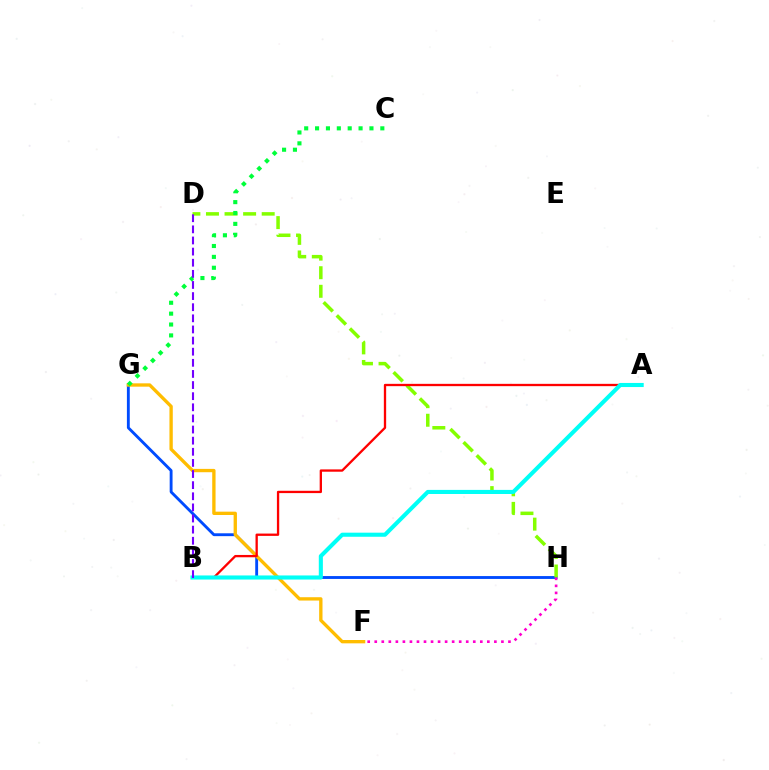{('G', 'H'): [{'color': '#004bff', 'line_style': 'solid', 'thickness': 2.06}], ('D', 'H'): [{'color': '#84ff00', 'line_style': 'dashed', 'thickness': 2.52}], ('F', 'G'): [{'color': '#ffbd00', 'line_style': 'solid', 'thickness': 2.4}], ('A', 'B'): [{'color': '#ff0000', 'line_style': 'solid', 'thickness': 1.67}, {'color': '#00fff6', 'line_style': 'solid', 'thickness': 2.95}], ('C', 'G'): [{'color': '#00ff39', 'line_style': 'dotted', 'thickness': 2.96}], ('F', 'H'): [{'color': '#ff00cf', 'line_style': 'dotted', 'thickness': 1.91}], ('B', 'D'): [{'color': '#7200ff', 'line_style': 'dashed', 'thickness': 1.51}]}